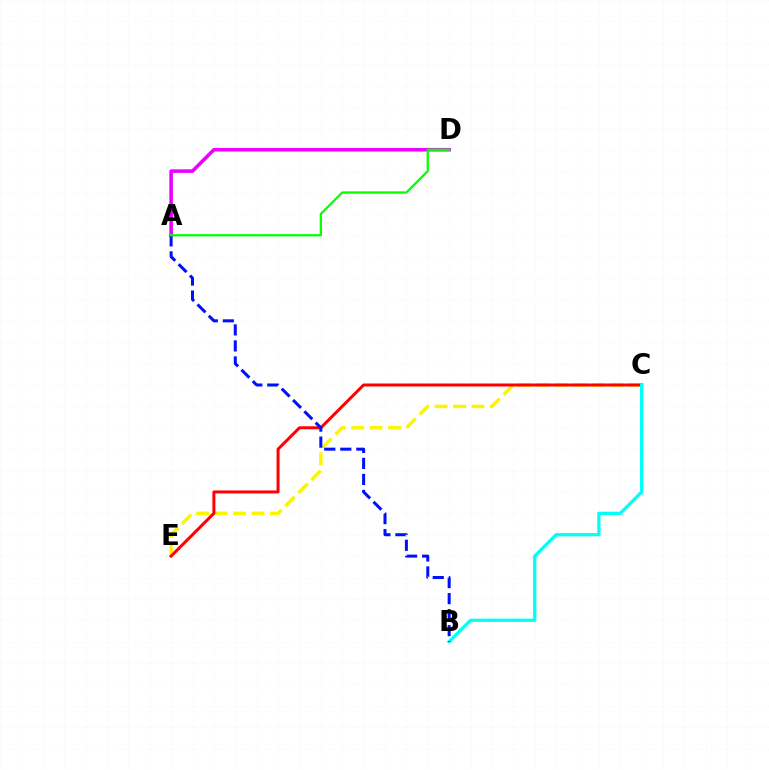{('C', 'E'): [{'color': '#fcf500', 'line_style': 'dashed', 'thickness': 2.51}, {'color': '#ff0000', 'line_style': 'solid', 'thickness': 2.15}], ('A', 'D'): [{'color': '#ee00ff', 'line_style': 'solid', 'thickness': 2.57}, {'color': '#08ff00', 'line_style': 'solid', 'thickness': 1.64}], ('B', 'C'): [{'color': '#00fff6', 'line_style': 'solid', 'thickness': 2.36}], ('A', 'B'): [{'color': '#0010ff', 'line_style': 'dashed', 'thickness': 2.18}]}